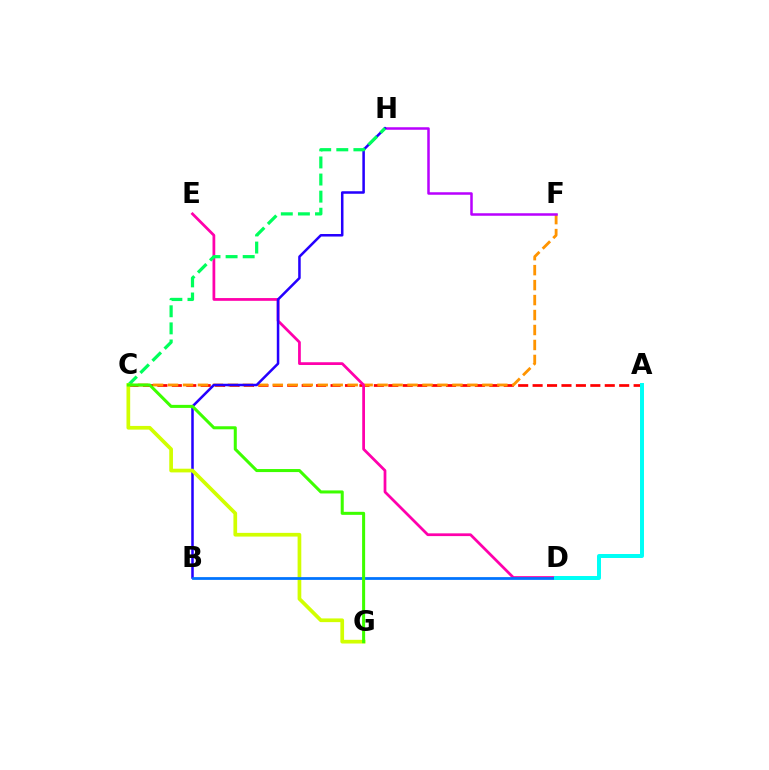{('A', 'C'): [{'color': '#ff0000', 'line_style': 'dashed', 'thickness': 1.96}], ('C', 'F'): [{'color': '#ff9400', 'line_style': 'dashed', 'thickness': 2.03}], ('D', 'E'): [{'color': '#ff00ac', 'line_style': 'solid', 'thickness': 1.98}], ('F', 'H'): [{'color': '#b900ff', 'line_style': 'solid', 'thickness': 1.8}], ('B', 'H'): [{'color': '#2500ff', 'line_style': 'solid', 'thickness': 1.82}], ('C', 'H'): [{'color': '#00ff5c', 'line_style': 'dashed', 'thickness': 2.32}], ('C', 'G'): [{'color': '#d1ff00', 'line_style': 'solid', 'thickness': 2.67}, {'color': '#3dff00', 'line_style': 'solid', 'thickness': 2.19}], ('B', 'D'): [{'color': '#0074ff', 'line_style': 'solid', 'thickness': 1.99}], ('A', 'D'): [{'color': '#00fff6', 'line_style': 'solid', 'thickness': 2.87}]}